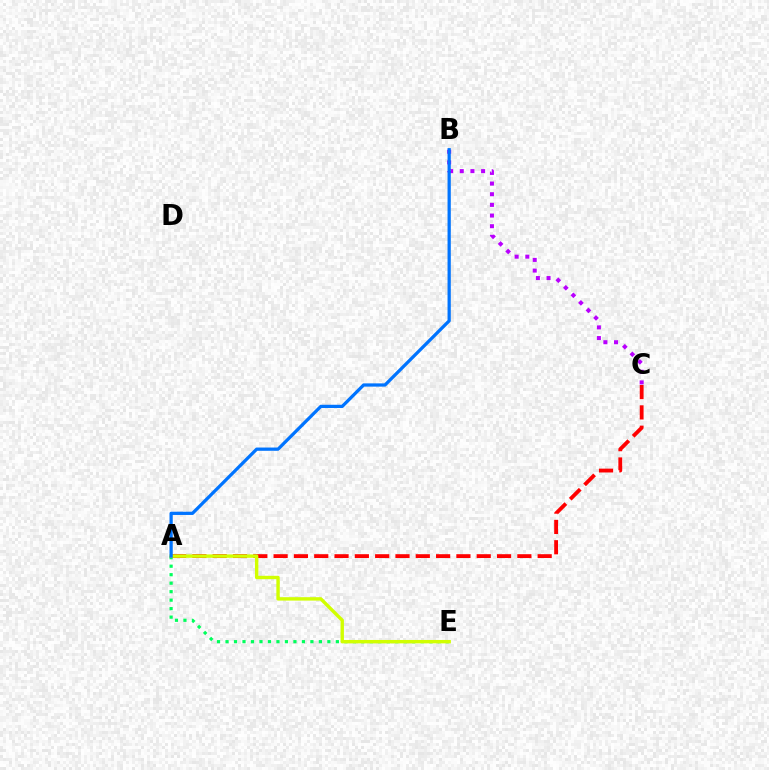{('A', 'E'): [{'color': '#00ff5c', 'line_style': 'dotted', 'thickness': 2.31}, {'color': '#d1ff00', 'line_style': 'solid', 'thickness': 2.45}], ('B', 'C'): [{'color': '#b900ff', 'line_style': 'dotted', 'thickness': 2.9}], ('A', 'C'): [{'color': '#ff0000', 'line_style': 'dashed', 'thickness': 2.76}], ('A', 'B'): [{'color': '#0074ff', 'line_style': 'solid', 'thickness': 2.34}]}